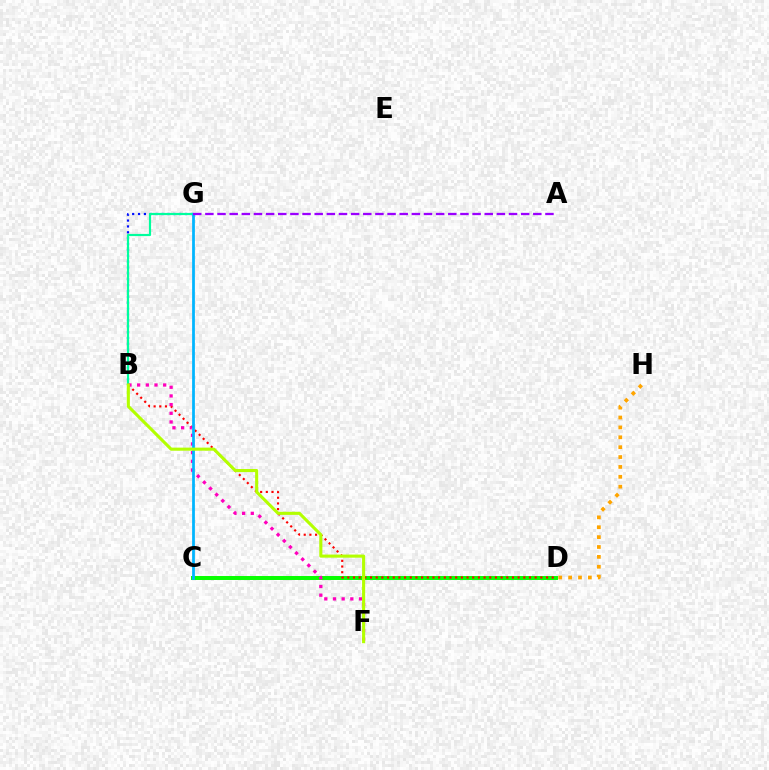{('C', 'D'): [{'color': '#08ff00', 'line_style': 'solid', 'thickness': 2.86}], ('B', 'G'): [{'color': '#0010ff', 'line_style': 'dotted', 'thickness': 1.6}, {'color': '#00ff9d', 'line_style': 'solid', 'thickness': 1.57}], ('B', 'D'): [{'color': '#ff0000', 'line_style': 'dotted', 'thickness': 1.54}], ('B', 'F'): [{'color': '#ff00bd', 'line_style': 'dotted', 'thickness': 2.36}, {'color': '#b3ff00', 'line_style': 'solid', 'thickness': 2.22}], ('D', 'H'): [{'color': '#ffa500', 'line_style': 'dotted', 'thickness': 2.68}], ('C', 'G'): [{'color': '#00b5ff', 'line_style': 'solid', 'thickness': 1.99}], ('A', 'G'): [{'color': '#9b00ff', 'line_style': 'dashed', 'thickness': 1.65}]}